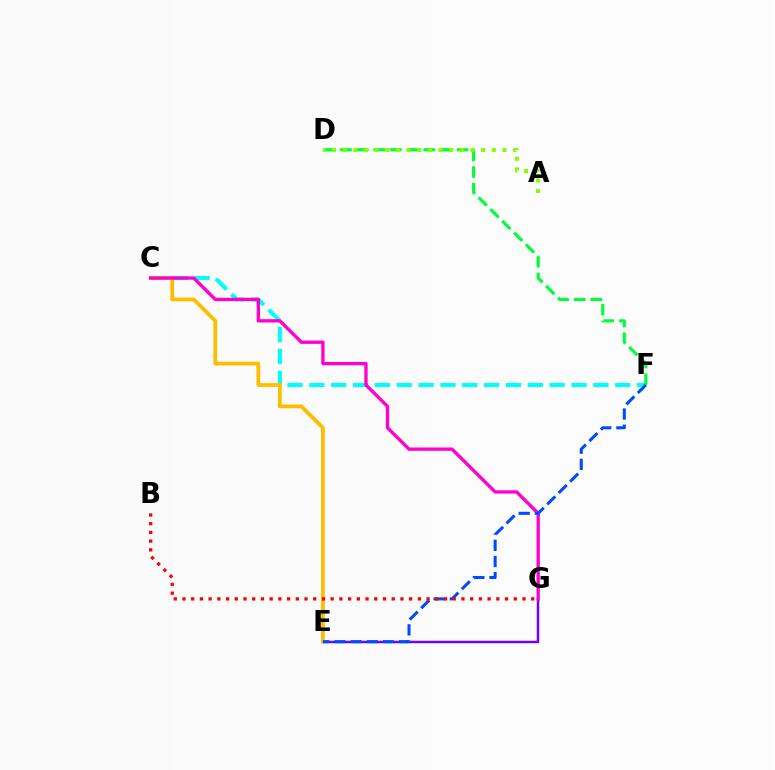{('C', 'F'): [{'color': '#00fff6', 'line_style': 'dashed', 'thickness': 2.97}], ('E', 'G'): [{'color': '#7200ff', 'line_style': 'solid', 'thickness': 1.78}], ('D', 'F'): [{'color': '#00ff39', 'line_style': 'dashed', 'thickness': 2.26}], ('C', 'E'): [{'color': '#ffbd00', 'line_style': 'solid', 'thickness': 2.7}], ('C', 'G'): [{'color': '#ff00cf', 'line_style': 'solid', 'thickness': 2.39}], ('E', 'F'): [{'color': '#004bff', 'line_style': 'dashed', 'thickness': 2.2}], ('A', 'D'): [{'color': '#84ff00', 'line_style': 'dotted', 'thickness': 2.89}], ('B', 'G'): [{'color': '#ff0000', 'line_style': 'dotted', 'thickness': 2.37}]}